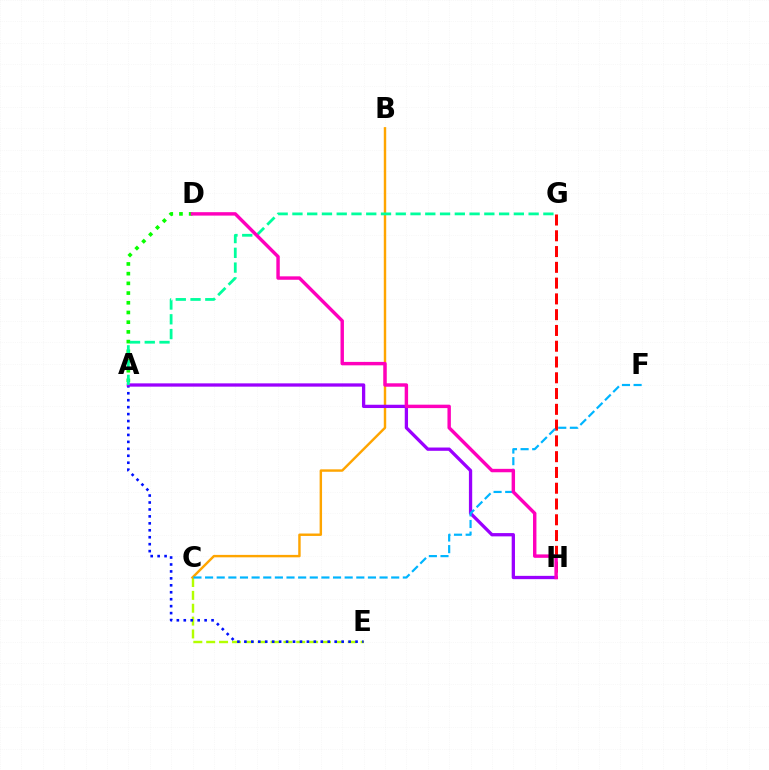{('C', 'E'): [{'color': '#b3ff00', 'line_style': 'dashed', 'thickness': 1.75}], ('A', 'E'): [{'color': '#0010ff', 'line_style': 'dotted', 'thickness': 1.89}], ('A', 'D'): [{'color': '#08ff00', 'line_style': 'dotted', 'thickness': 2.64}], ('B', 'C'): [{'color': '#ffa500', 'line_style': 'solid', 'thickness': 1.75}], ('A', 'H'): [{'color': '#9b00ff', 'line_style': 'solid', 'thickness': 2.37}], ('G', 'H'): [{'color': '#ff0000', 'line_style': 'dashed', 'thickness': 2.14}], ('C', 'F'): [{'color': '#00b5ff', 'line_style': 'dashed', 'thickness': 1.58}], ('A', 'G'): [{'color': '#00ff9d', 'line_style': 'dashed', 'thickness': 2.01}], ('D', 'H'): [{'color': '#ff00bd', 'line_style': 'solid', 'thickness': 2.46}]}